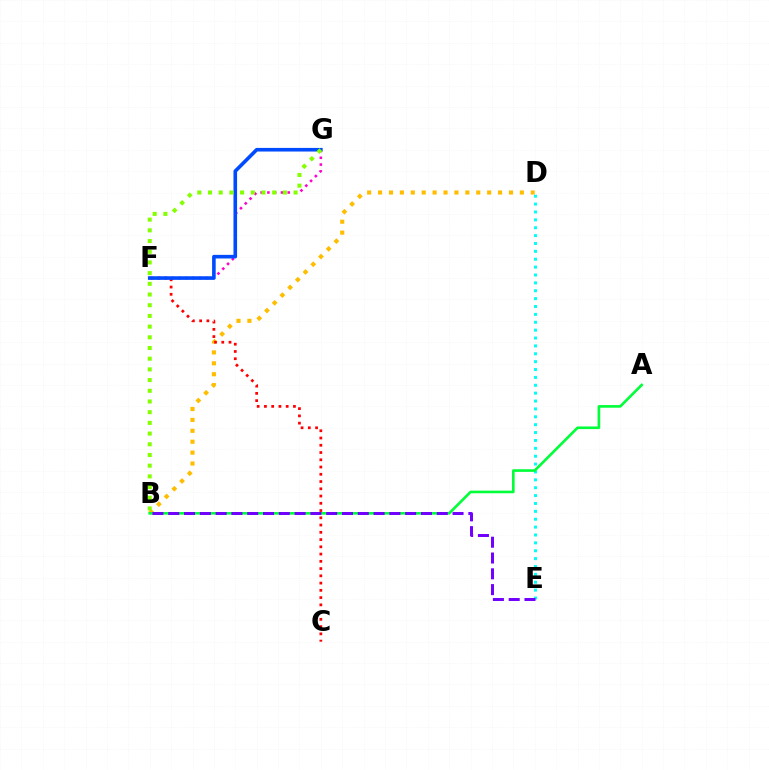{('D', 'E'): [{'color': '#00fff6', 'line_style': 'dotted', 'thickness': 2.14}], ('F', 'G'): [{'color': '#ff00cf', 'line_style': 'dotted', 'thickness': 1.84}, {'color': '#004bff', 'line_style': 'solid', 'thickness': 2.6}], ('B', 'D'): [{'color': '#ffbd00', 'line_style': 'dotted', 'thickness': 2.96}], ('C', 'F'): [{'color': '#ff0000', 'line_style': 'dotted', 'thickness': 1.97}], ('A', 'B'): [{'color': '#00ff39', 'line_style': 'solid', 'thickness': 1.9}], ('B', 'E'): [{'color': '#7200ff', 'line_style': 'dashed', 'thickness': 2.15}], ('B', 'G'): [{'color': '#84ff00', 'line_style': 'dotted', 'thickness': 2.91}]}